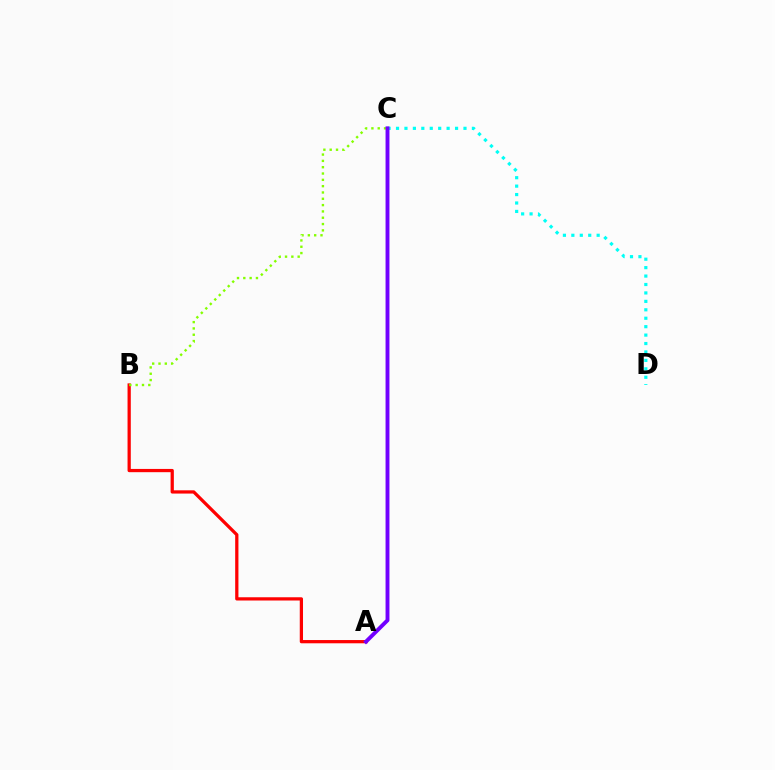{('A', 'B'): [{'color': '#ff0000', 'line_style': 'solid', 'thickness': 2.34}], ('C', 'D'): [{'color': '#00fff6', 'line_style': 'dotted', 'thickness': 2.29}], ('B', 'C'): [{'color': '#84ff00', 'line_style': 'dotted', 'thickness': 1.72}], ('A', 'C'): [{'color': '#7200ff', 'line_style': 'solid', 'thickness': 2.81}]}